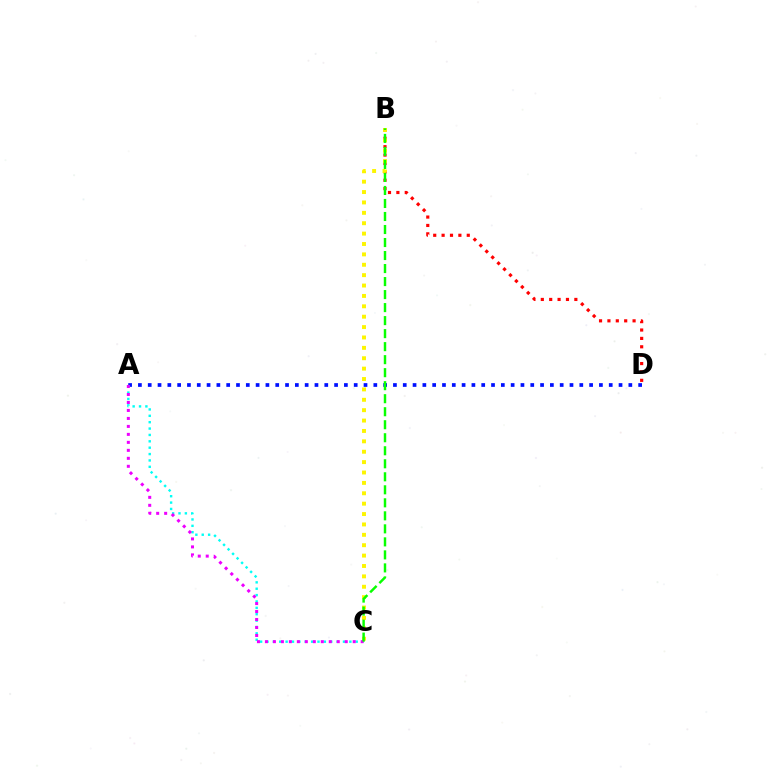{('A', 'D'): [{'color': '#0010ff', 'line_style': 'dotted', 'thickness': 2.67}], ('B', 'D'): [{'color': '#ff0000', 'line_style': 'dotted', 'thickness': 2.28}], ('B', 'C'): [{'color': '#fcf500', 'line_style': 'dotted', 'thickness': 2.82}, {'color': '#08ff00', 'line_style': 'dashed', 'thickness': 1.77}], ('A', 'C'): [{'color': '#00fff6', 'line_style': 'dotted', 'thickness': 1.73}, {'color': '#ee00ff', 'line_style': 'dotted', 'thickness': 2.17}]}